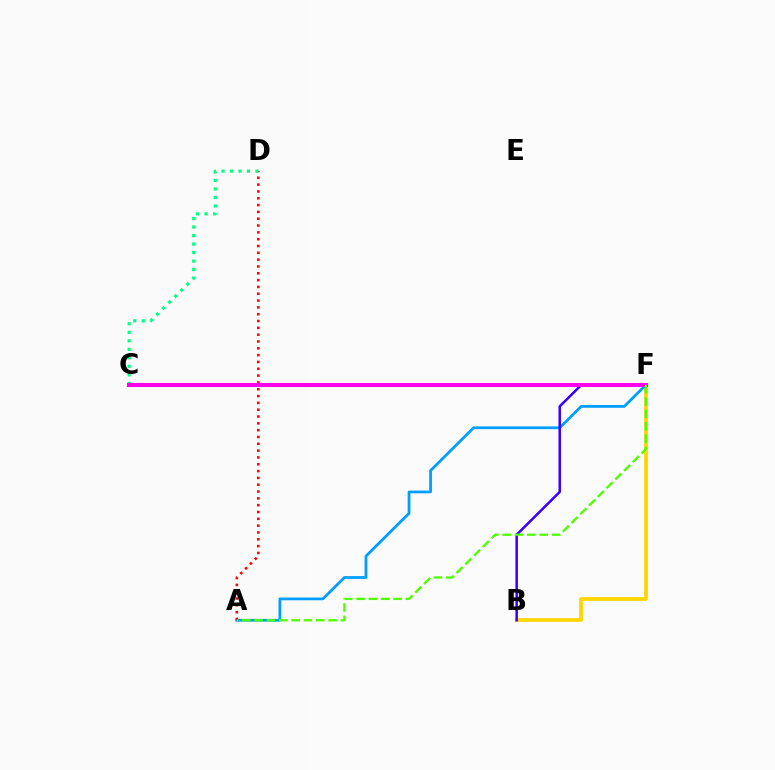{('B', 'F'): [{'color': '#ffd500', 'line_style': 'solid', 'thickness': 2.71}, {'color': '#3700ff', 'line_style': 'solid', 'thickness': 1.81}], ('A', 'F'): [{'color': '#009eff', 'line_style': 'solid', 'thickness': 1.99}, {'color': '#4fff00', 'line_style': 'dashed', 'thickness': 1.68}], ('A', 'D'): [{'color': '#ff0000', 'line_style': 'dotted', 'thickness': 1.85}], ('C', 'D'): [{'color': '#00ff86', 'line_style': 'dotted', 'thickness': 2.31}], ('C', 'F'): [{'color': '#ff00ed', 'line_style': 'solid', 'thickness': 2.92}]}